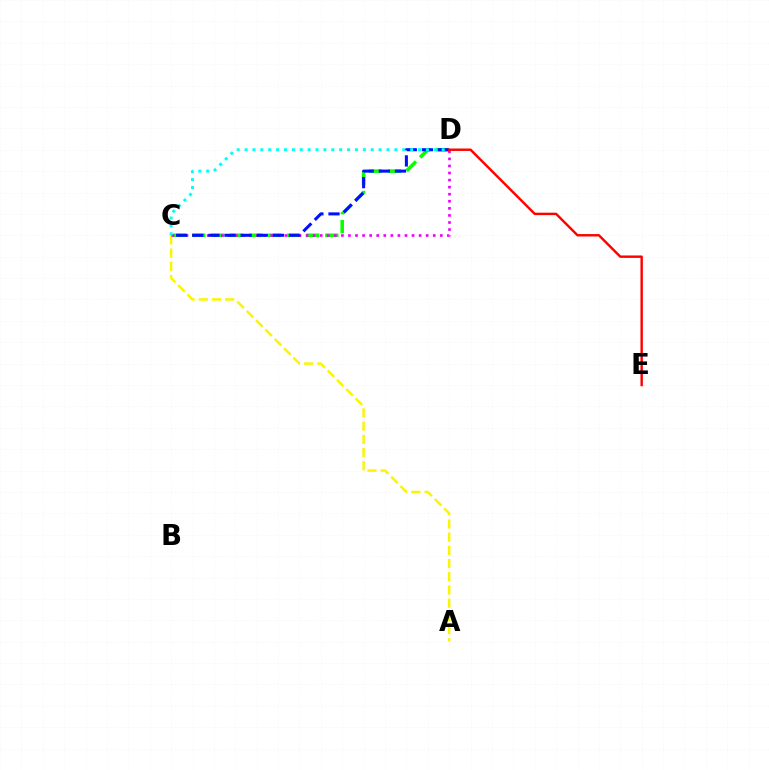{('C', 'D'): [{'color': '#08ff00', 'line_style': 'dashed', 'thickness': 2.58}, {'color': '#ee00ff', 'line_style': 'dotted', 'thickness': 1.92}, {'color': '#0010ff', 'line_style': 'dashed', 'thickness': 2.19}, {'color': '#00fff6', 'line_style': 'dotted', 'thickness': 2.14}], ('A', 'C'): [{'color': '#fcf500', 'line_style': 'dashed', 'thickness': 1.79}], ('D', 'E'): [{'color': '#ff0000', 'line_style': 'solid', 'thickness': 1.74}]}